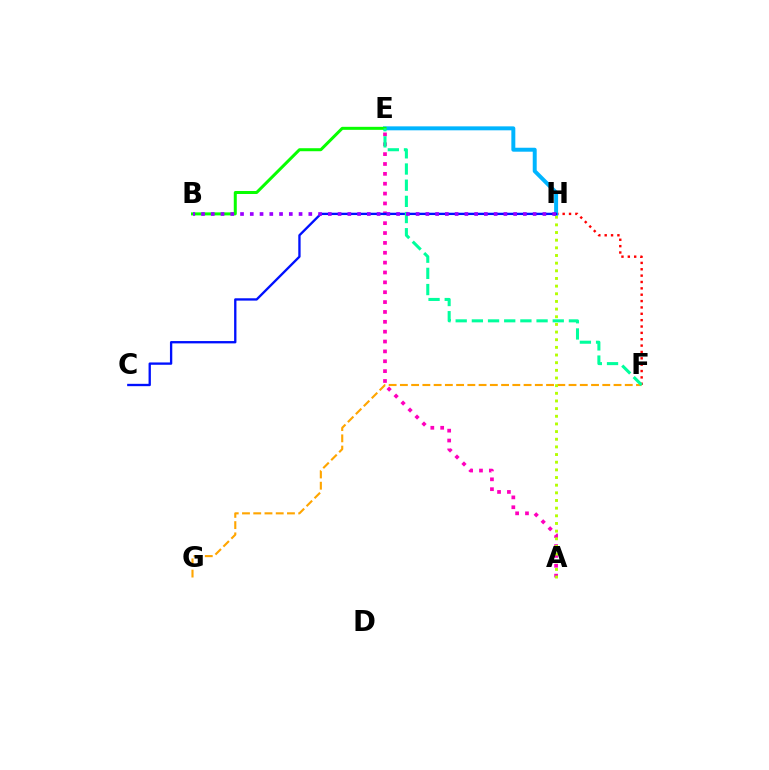{('F', 'G'): [{'color': '#ffa500', 'line_style': 'dashed', 'thickness': 1.53}], ('F', 'H'): [{'color': '#ff0000', 'line_style': 'dotted', 'thickness': 1.73}], ('E', 'H'): [{'color': '#00b5ff', 'line_style': 'solid', 'thickness': 2.85}], ('B', 'E'): [{'color': '#08ff00', 'line_style': 'solid', 'thickness': 2.17}], ('A', 'E'): [{'color': '#ff00bd', 'line_style': 'dotted', 'thickness': 2.68}], ('C', 'H'): [{'color': '#0010ff', 'line_style': 'solid', 'thickness': 1.68}], ('A', 'H'): [{'color': '#b3ff00', 'line_style': 'dotted', 'thickness': 2.08}], ('E', 'F'): [{'color': '#00ff9d', 'line_style': 'dashed', 'thickness': 2.2}], ('B', 'H'): [{'color': '#9b00ff', 'line_style': 'dotted', 'thickness': 2.65}]}